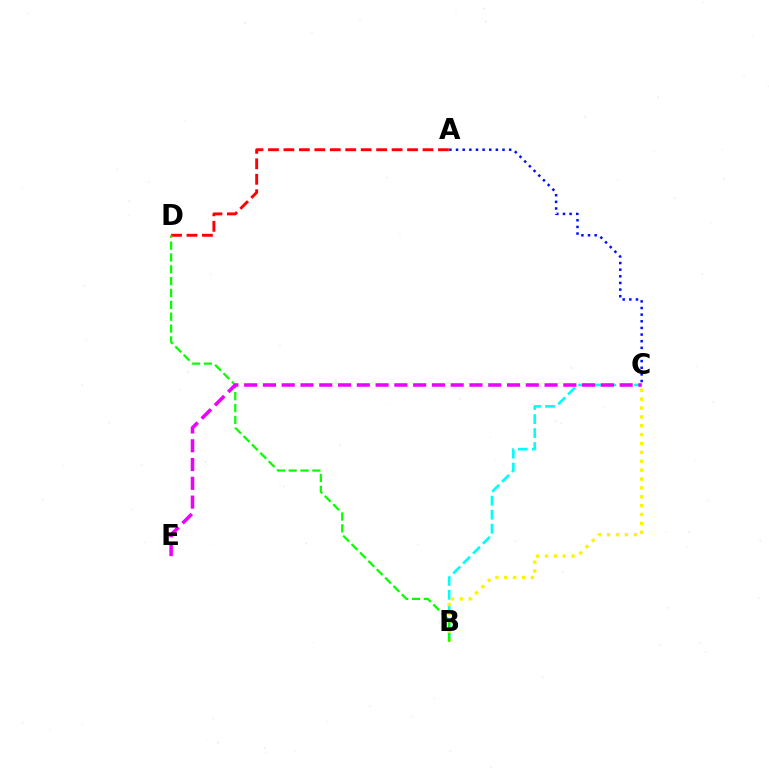{('A', 'C'): [{'color': '#0010ff', 'line_style': 'dotted', 'thickness': 1.8}], ('B', 'C'): [{'color': '#00fff6', 'line_style': 'dashed', 'thickness': 1.9}, {'color': '#fcf500', 'line_style': 'dotted', 'thickness': 2.41}], ('A', 'D'): [{'color': '#ff0000', 'line_style': 'dashed', 'thickness': 2.1}], ('B', 'D'): [{'color': '#08ff00', 'line_style': 'dashed', 'thickness': 1.61}], ('C', 'E'): [{'color': '#ee00ff', 'line_style': 'dashed', 'thickness': 2.55}]}